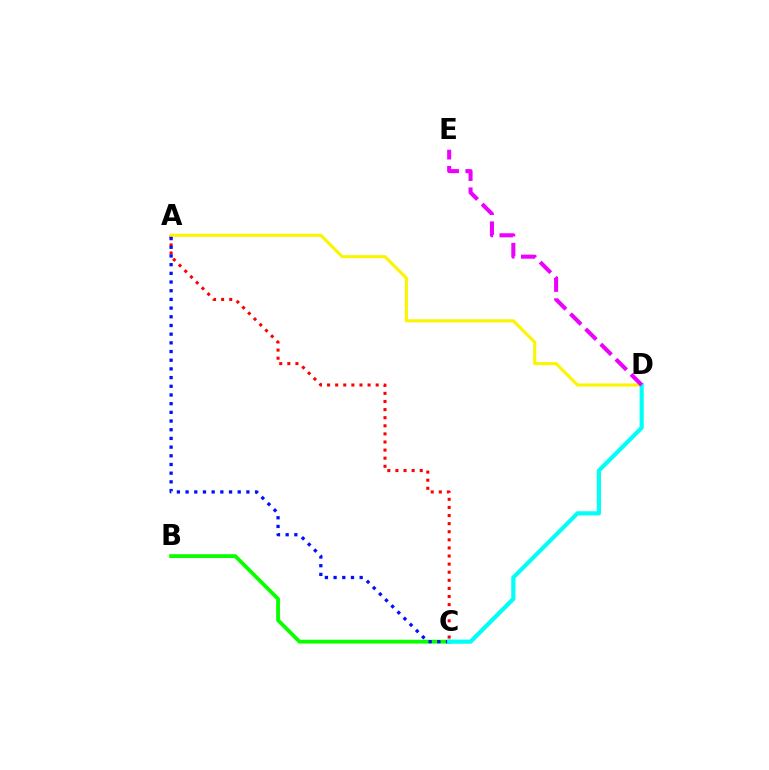{('A', 'C'): [{'color': '#ff0000', 'line_style': 'dotted', 'thickness': 2.2}, {'color': '#0010ff', 'line_style': 'dotted', 'thickness': 2.36}], ('B', 'C'): [{'color': '#08ff00', 'line_style': 'solid', 'thickness': 2.74}], ('A', 'D'): [{'color': '#fcf500', 'line_style': 'solid', 'thickness': 2.23}], ('C', 'D'): [{'color': '#00fff6', 'line_style': 'solid', 'thickness': 3.0}], ('D', 'E'): [{'color': '#ee00ff', 'line_style': 'dashed', 'thickness': 2.91}]}